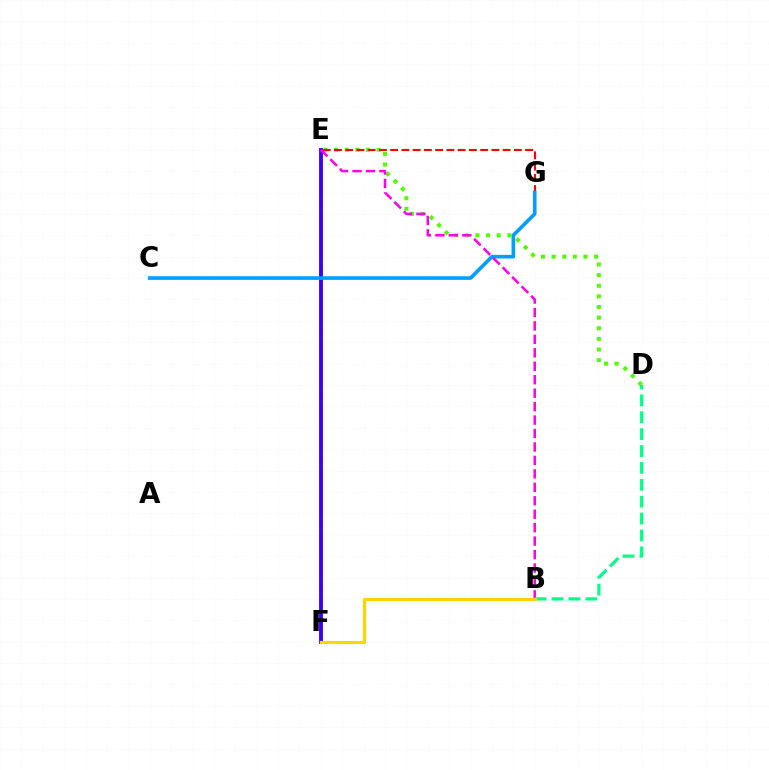{('D', 'E'): [{'color': '#4fff00', 'line_style': 'dotted', 'thickness': 2.89}], ('E', 'F'): [{'color': '#3700ff', 'line_style': 'solid', 'thickness': 2.78}], ('E', 'G'): [{'color': '#ff0000', 'line_style': 'dashed', 'thickness': 1.53}], ('C', 'G'): [{'color': '#009eff', 'line_style': 'solid', 'thickness': 2.61}], ('B', 'E'): [{'color': '#ff00ed', 'line_style': 'dashed', 'thickness': 1.83}], ('B', 'D'): [{'color': '#00ff86', 'line_style': 'dashed', 'thickness': 2.29}], ('B', 'F'): [{'color': '#ffd500', 'line_style': 'solid', 'thickness': 2.29}]}